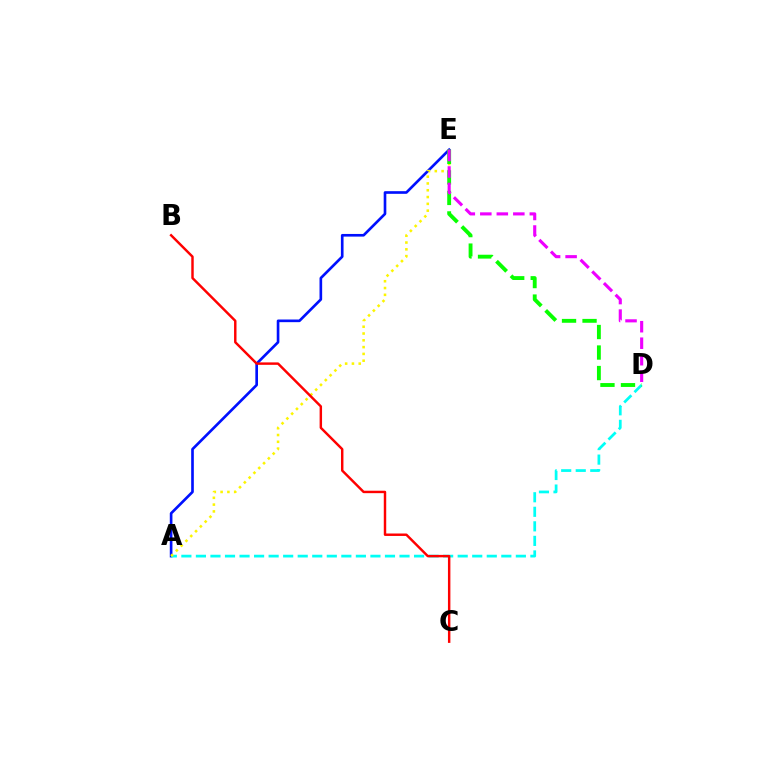{('A', 'E'): [{'color': '#0010ff', 'line_style': 'solid', 'thickness': 1.91}, {'color': '#fcf500', 'line_style': 'dotted', 'thickness': 1.85}], ('A', 'D'): [{'color': '#00fff6', 'line_style': 'dashed', 'thickness': 1.98}], ('D', 'E'): [{'color': '#08ff00', 'line_style': 'dashed', 'thickness': 2.79}, {'color': '#ee00ff', 'line_style': 'dashed', 'thickness': 2.24}], ('B', 'C'): [{'color': '#ff0000', 'line_style': 'solid', 'thickness': 1.76}]}